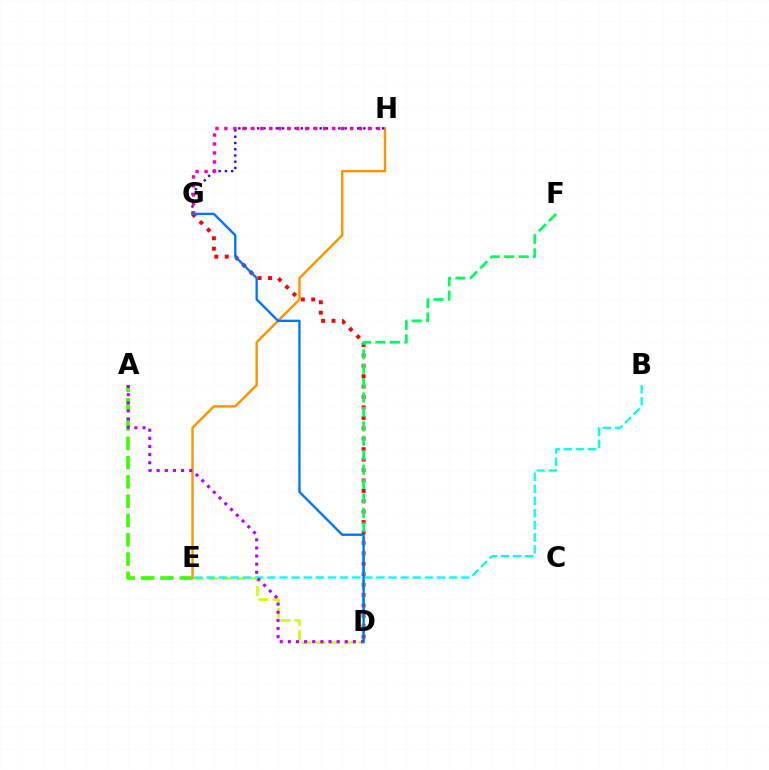{('D', 'E'): [{'color': '#d1ff00', 'line_style': 'dashed', 'thickness': 1.95}], ('D', 'G'): [{'color': '#ff0000', 'line_style': 'dotted', 'thickness': 2.83}, {'color': '#0074ff', 'line_style': 'solid', 'thickness': 1.69}], ('D', 'F'): [{'color': '#00ff5c', 'line_style': 'dashed', 'thickness': 1.96}], ('B', 'E'): [{'color': '#00fff6', 'line_style': 'dashed', 'thickness': 1.65}], ('A', 'E'): [{'color': '#3dff00', 'line_style': 'dashed', 'thickness': 2.62}], ('E', 'H'): [{'color': '#ff9400', 'line_style': 'solid', 'thickness': 1.75}], ('G', 'H'): [{'color': '#2500ff', 'line_style': 'dotted', 'thickness': 1.7}, {'color': '#ff00ac', 'line_style': 'dotted', 'thickness': 2.44}], ('A', 'D'): [{'color': '#b900ff', 'line_style': 'dotted', 'thickness': 2.21}]}